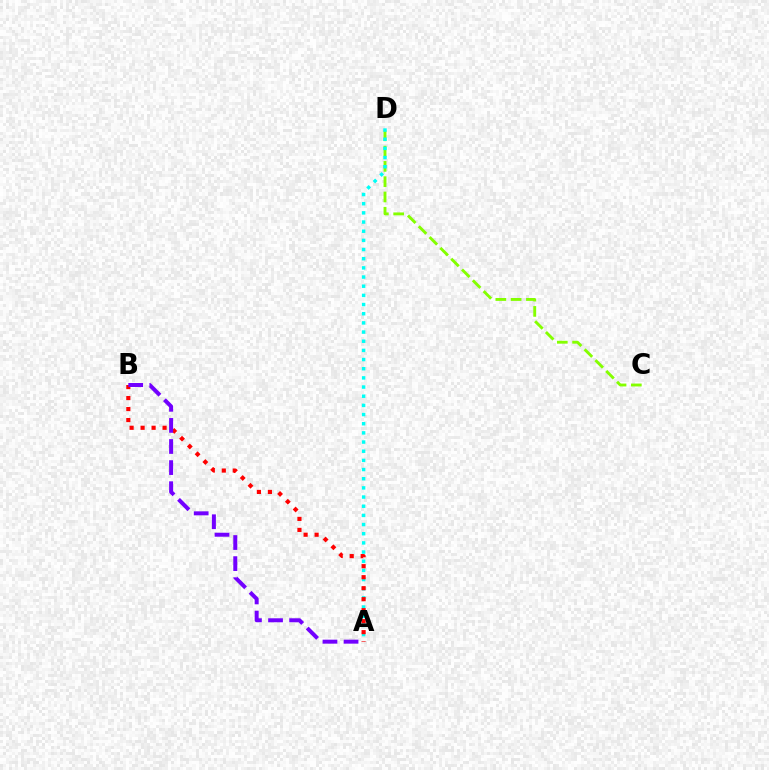{('C', 'D'): [{'color': '#84ff00', 'line_style': 'dashed', 'thickness': 2.08}], ('A', 'D'): [{'color': '#00fff6', 'line_style': 'dotted', 'thickness': 2.49}], ('A', 'B'): [{'color': '#ff0000', 'line_style': 'dotted', 'thickness': 2.99}, {'color': '#7200ff', 'line_style': 'dashed', 'thickness': 2.87}]}